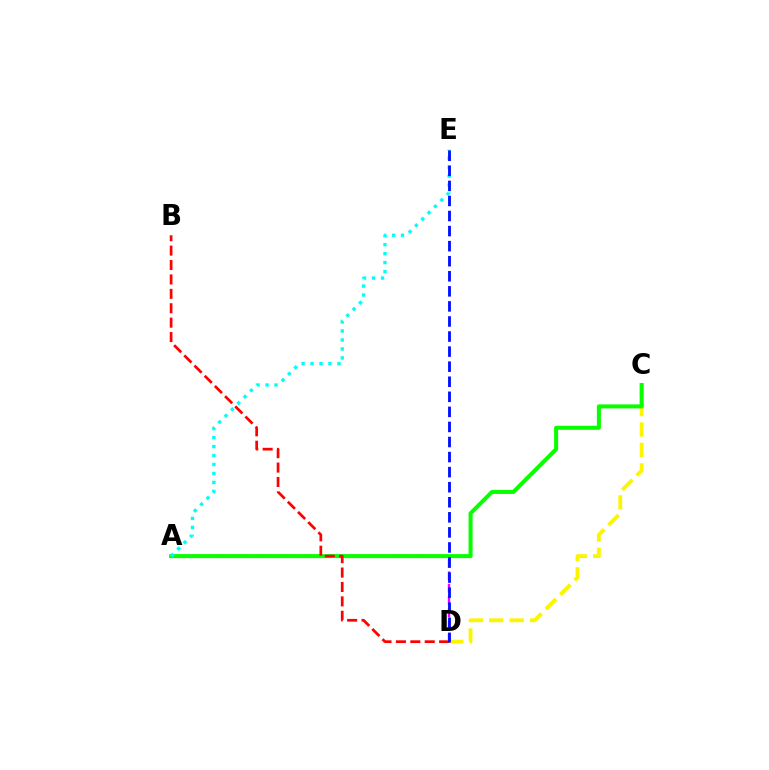{('A', 'D'): [{'color': '#ee00ff', 'line_style': 'dashed', 'thickness': 1.68}], ('C', 'D'): [{'color': '#fcf500', 'line_style': 'dashed', 'thickness': 2.78}], ('A', 'C'): [{'color': '#08ff00', 'line_style': 'solid', 'thickness': 2.9}], ('A', 'E'): [{'color': '#00fff6', 'line_style': 'dotted', 'thickness': 2.44}], ('B', 'D'): [{'color': '#ff0000', 'line_style': 'dashed', 'thickness': 1.96}], ('D', 'E'): [{'color': '#0010ff', 'line_style': 'dashed', 'thickness': 2.05}]}